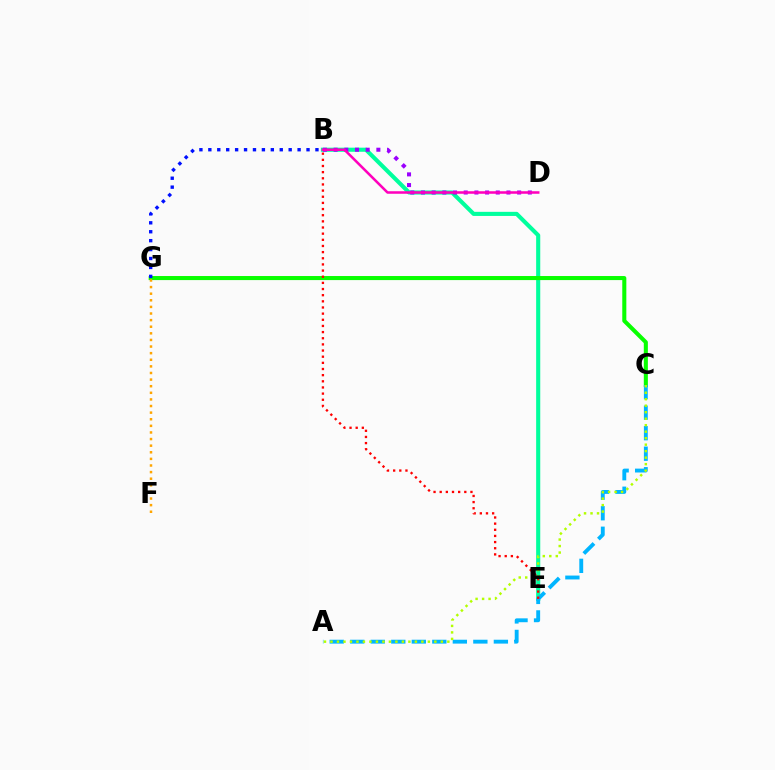{('B', 'E'): [{'color': '#00ff9d', 'line_style': 'solid', 'thickness': 2.95}, {'color': '#ff0000', 'line_style': 'dotted', 'thickness': 1.67}], ('C', 'G'): [{'color': '#08ff00', 'line_style': 'solid', 'thickness': 2.92}], ('B', 'D'): [{'color': '#9b00ff', 'line_style': 'dotted', 'thickness': 2.9}, {'color': '#ff00bd', 'line_style': 'solid', 'thickness': 1.82}], ('B', 'G'): [{'color': '#0010ff', 'line_style': 'dotted', 'thickness': 2.43}], ('F', 'G'): [{'color': '#ffa500', 'line_style': 'dotted', 'thickness': 1.8}], ('A', 'C'): [{'color': '#00b5ff', 'line_style': 'dashed', 'thickness': 2.79}, {'color': '#b3ff00', 'line_style': 'dotted', 'thickness': 1.76}]}